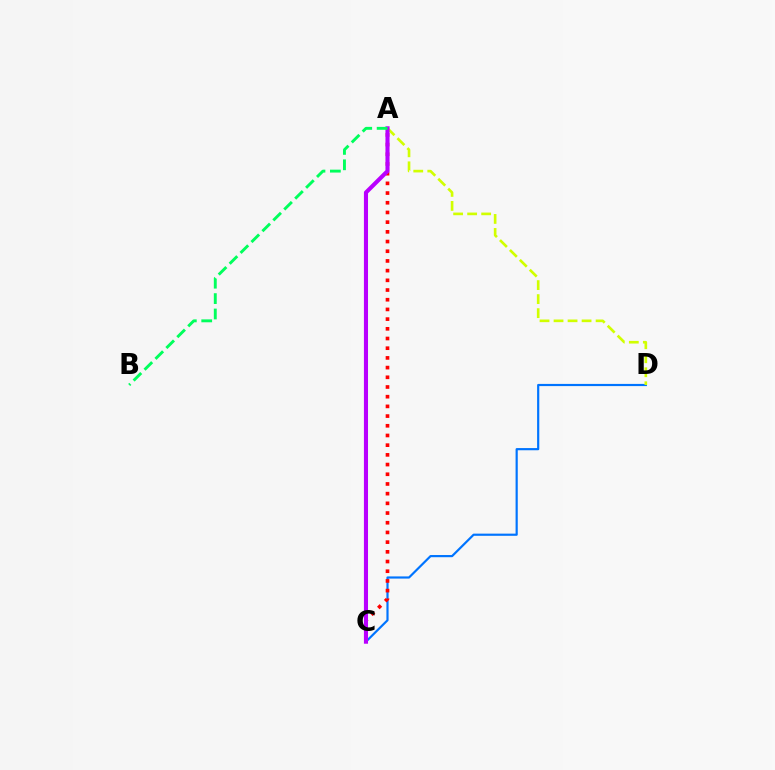{('C', 'D'): [{'color': '#0074ff', 'line_style': 'solid', 'thickness': 1.57}], ('A', 'C'): [{'color': '#ff0000', 'line_style': 'dotted', 'thickness': 2.63}, {'color': '#b900ff', 'line_style': 'solid', 'thickness': 2.95}], ('A', 'D'): [{'color': '#d1ff00', 'line_style': 'dashed', 'thickness': 1.9}], ('A', 'B'): [{'color': '#00ff5c', 'line_style': 'dashed', 'thickness': 2.09}]}